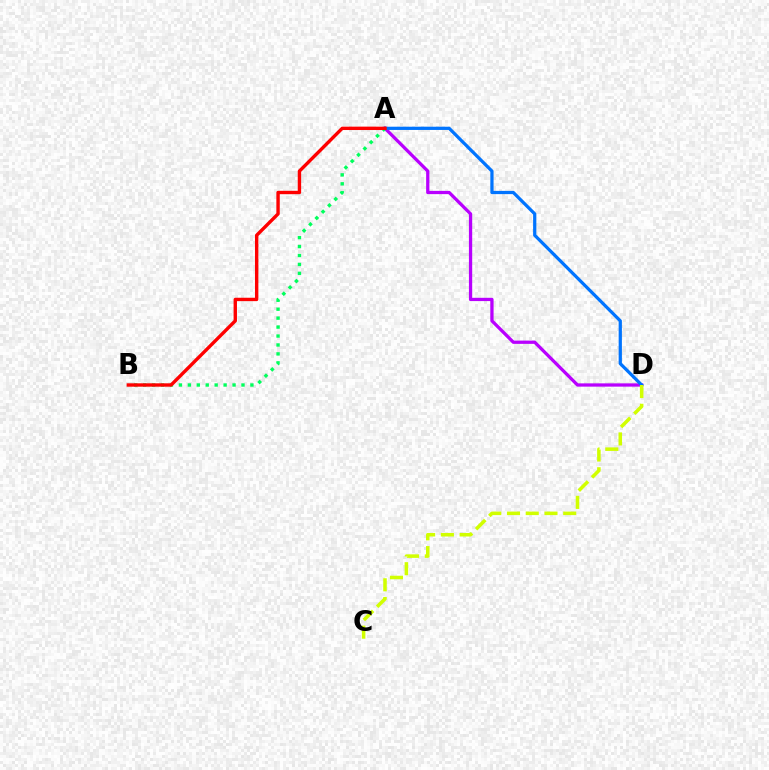{('A', 'D'): [{'color': '#b900ff', 'line_style': 'solid', 'thickness': 2.36}, {'color': '#0074ff', 'line_style': 'solid', 'thickness': 2.33}], ('A', 'B'): [{'color': '#00ff5c', 'line_style': 'dotted', 'thickness': 2.43}, {'color': '#ff0000', 'line_style': 'solid', 'thickness': 2.44}], ('C', 'D'): [{'color': '#d1ff00', 'line_style': 'dashed', 'thickness': 2.55}]}